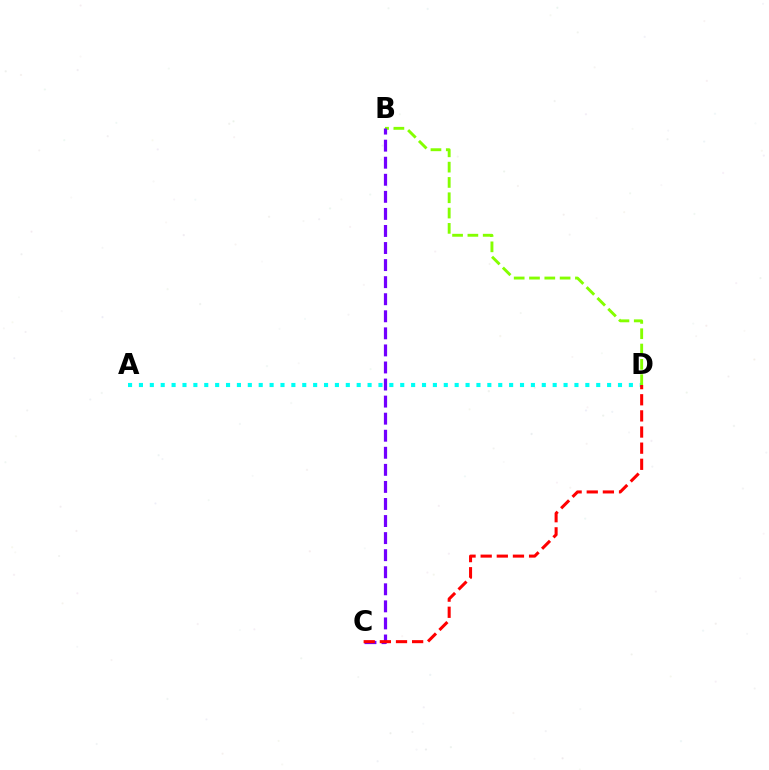{('A', 'D'): [{'color': '#00fff6', 'line_style': 'dotted', 'thickness': 2.96}], ('B', 'D'): [{'color': '#84ff00', 'line_style': 'dashed', 'thickness': 2.08}], ('B', 'C'): [{'color': '#7200ff', 'line_style': 'dashed', 'thickness': 2.32}], ('C', 'D'): [{'color': '#ff0000', 'line_style': 'dashed', 'thickness': 2.19}]}